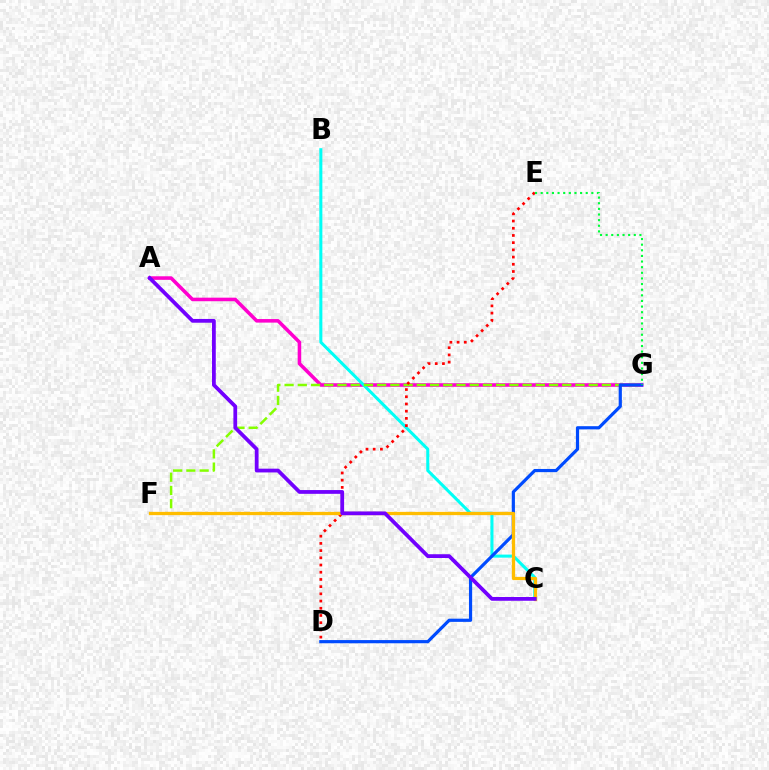{('A', 'G'): [{'color': '#ff00cf', 'line_style': 'solid', 'thickness': 2.56}], ('B', 'C'): [{'color': '#00fff6', 'line_style': 'solid', 'thickness': 2.19}], ('F', 'G'): [{'color': '#84ff00', 'line_style': 'dashed', 'thickness': 1.8}], ('D', 'E'): [{'color': '#ff0000', 'line_style': 'dotted', 'thickness': 1.96}], ('D', 'G'): [{'color': '#004bff', 'line_style': 'solid', 'thickness': 2.29}], ('E', 'G'): [{'color': '#00ff39', 'line_style': 'dotted', 'thickness': 1.53}], ('C', 'F'): [{'color': '#ffbd00', 'line_style': 'solid', 'thickness': 2.36}], ('A', 'C'): [{'color': '#7200ff', 'line_style': 'solid', 'thickness': 2.71}]}